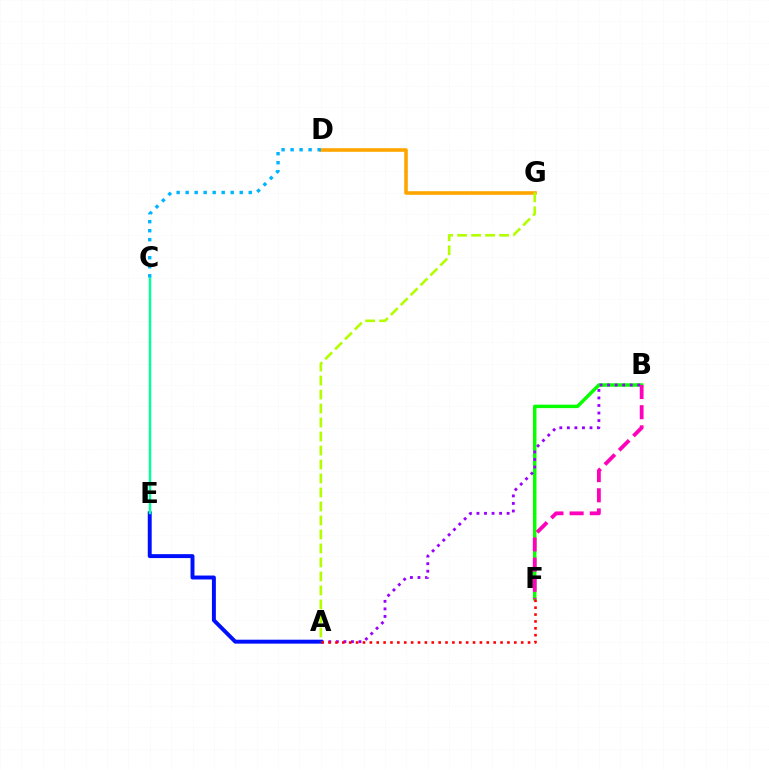{('D', 'G'): [{'color': '#ffa500', 'line_style': 'solid', 'thickness': 2.6}], ('B', 'F'): [{'color': '#08ff00', 'line_style': 'solid', 'thickness': 2.5}, {'color': '#ff00bd', 'line_style': 'dashed', 'thickness': 2.74}], ('A', 'B'): [{'color': '#9b00ff', 'line_style': 'dotted', 'thickness': 2.05}], ('A', 'E'): [{'color': '#0010ff', 'line_style': 'solid', 'thickness': 2.84}], ('A', 'F'): [{'color': '#ff0000', 'line_style': 'dotted', 'thickness': 1.87}], ('C', 'E'): [{'color': '#00ff9d', 'line_style': 'solid', 'thickness': 1.75}], ('A', 'G'): [{'color': '#b3ff00', 'line_style': 'dashed', 'thickness': 1.9}], ('C', 'D'): [{'color': '#00b5ff', 'line_style': 'dotted', 'thickness': 2.45}]}